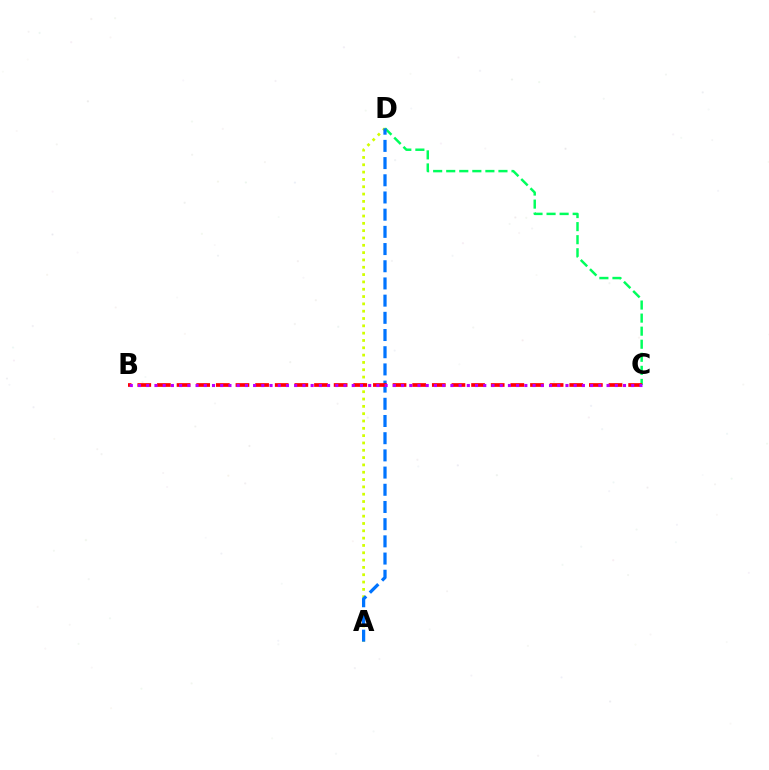{('C', 'D'): [{'color': '#00ff5c', 'line_style': 'dashed', 'thickness': 1.77}], ('A', 'D'): [{'color': '#d1ff00', 'line_style': 'dotted', 'thickness': 1.99}, {'color': '#0074ff', 'line_style': 'dashed', 'thickness': 2.34}], ('B', 'C'): [{'color': '#ff0000', 'line_style': 'dashed', 'thickness': 2.67}, {'color': '#b900ff', 'line_style': 'dotted', 'thickness': 2.23}]}